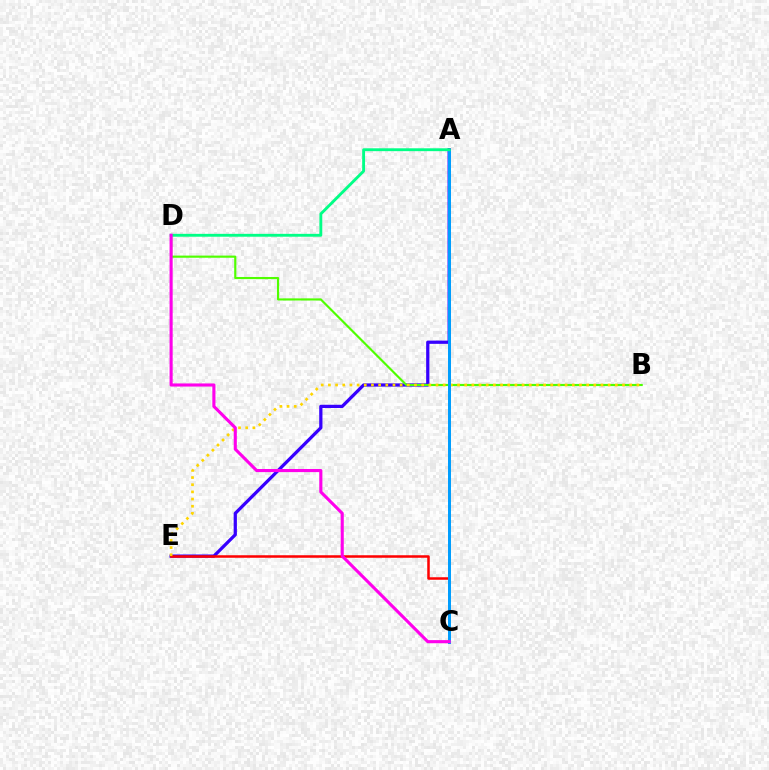{('A', 'E'): [{'color': '#3700ff', 'line_style': 'solid', 'thickness': 2.33}], ('B', 'D'): [{'color': '#4fff00', 'line_style': 'solid', 'thickness': 1.55}], ('C', 'E'): [{'color': '#ff0000', 'line_style': 'solid', 'thickness': 1.81}], ('B', 'E'): [{'color': '#ffd500', 'line_style': 'dotted', 'thickness': 1.95}], ('A', 'C'): [{'color': '#009eff', 'line_style': 'solid', 'thickness': 2.15}], ('A', 'D'): [{'color': '#00ff86', 'line_style': 'solid', 'thickness': 2.07}], ('C', 'D'): [{'color': '#ff00ed', 'line_style': 'solid', 'thickness': 2.24}]}